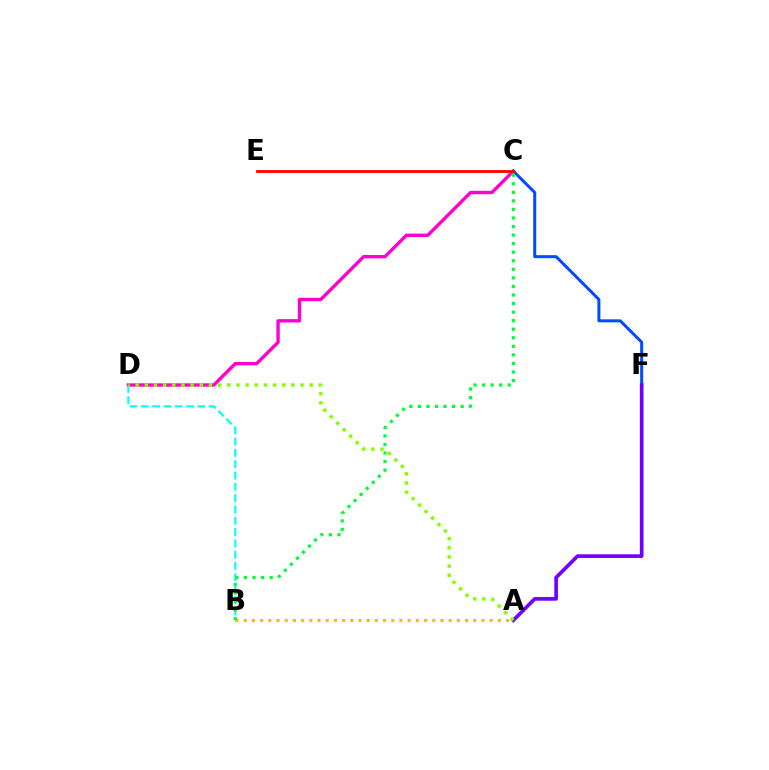{('C', 'D'): [{'color': '#ff00cf', 'line_style': 'solid', 'thickness': 2.42}], ('B', 'D'): [{'color': '#00fff6', 'line_style': 'dashed', 'thickness': 1.54}], ('A', 'B'): [{'color': '#ffbd00', 'line_style': 'dotted', 'thickness': 2.23}], ('C', 'F'): [{'color': '#004bff', 'line_style': 'solid', 'thickness': 2.16}], ('B', 'C'): [{'color': '#00ff39', 'line_style': 'dotted', 'thickness': 2.32}], ('A', 'F'): [{'color': '#7200ff', 'line_style': 'solid', 'thickness': 2.64}], ('A', 'D'): [{'color': '#84ff00', 'line_style': 'dotted', 'thickness': 2.49}], ('C', 'E'): [{'color': '#ff0000', 'line_style': 'solid', 'thickness': 2.01}]}